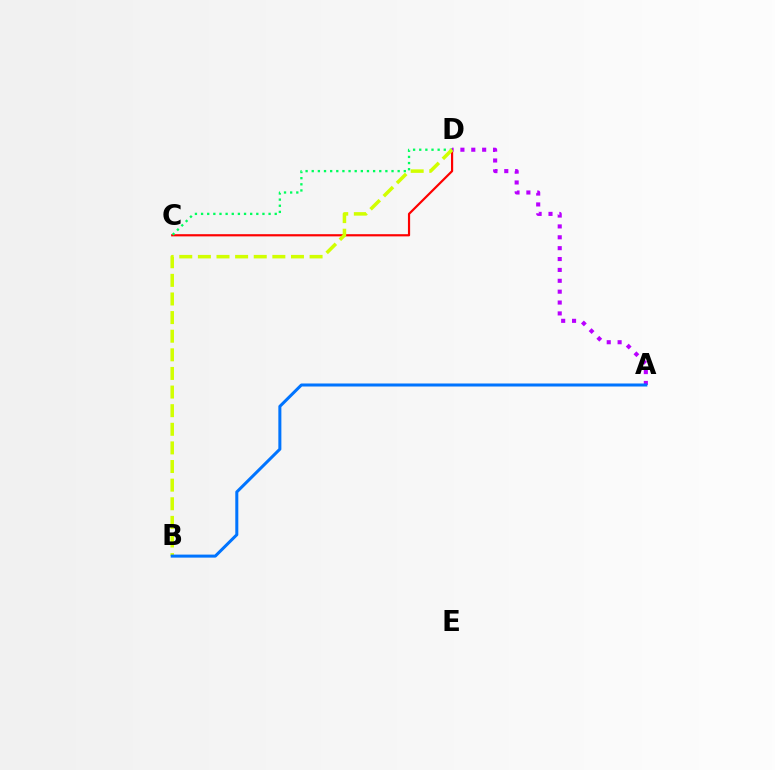{('C', 'D'): [{'color': '#ff0000', 'line_style': 'solid', 'thickness': 1.58}, {'color': '#00ff5c', 'line_style': 'dotted', 'thickness': 1.67}], ('A', 'D'): [{'color': '#b900ff', 'line_style': 'dotted', 'thickness': 2.95}], ('B', 'D'): [{'color': '#d1ff00', 'line_style': 'dashed', 'thickness': 2.53}], ('A', 'B'): [{'color': '#0074ff', 'line_style': 'solid', 'thickness': 2.18}]}